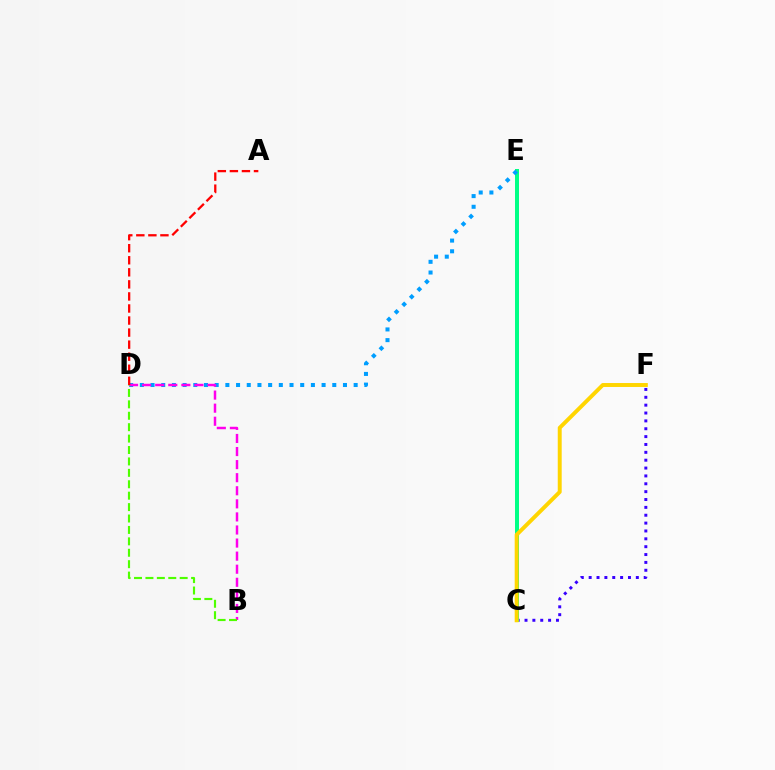{('C', 'F'): [{'color': '#3700ff', 'line_style': 'dotted', 'thickness': 2.14}, {'color': '#ffd500', 'line_style': 'solid', 'thickness': 2.84}], ('C', 'E'): [{'color': '#00ff86', 'line_style': 'solid', 'thickness': 2.88}], ('D', 'E'): [{'color': '#009eff', 'line_style': 'dotted', 'thickness': 2.9}], ('B', 'D'): [{'color': '#ff00ed', 'line_style': 'dashed', 'thickness': 1.78}, {'color': '#4fff00', 'line_style': 'dashed', 'thickness': 1.55}], ('A', 'D'): [{'color': '#ff0000', 'line_style': 'dashed', 'thickness': 1.64}]}